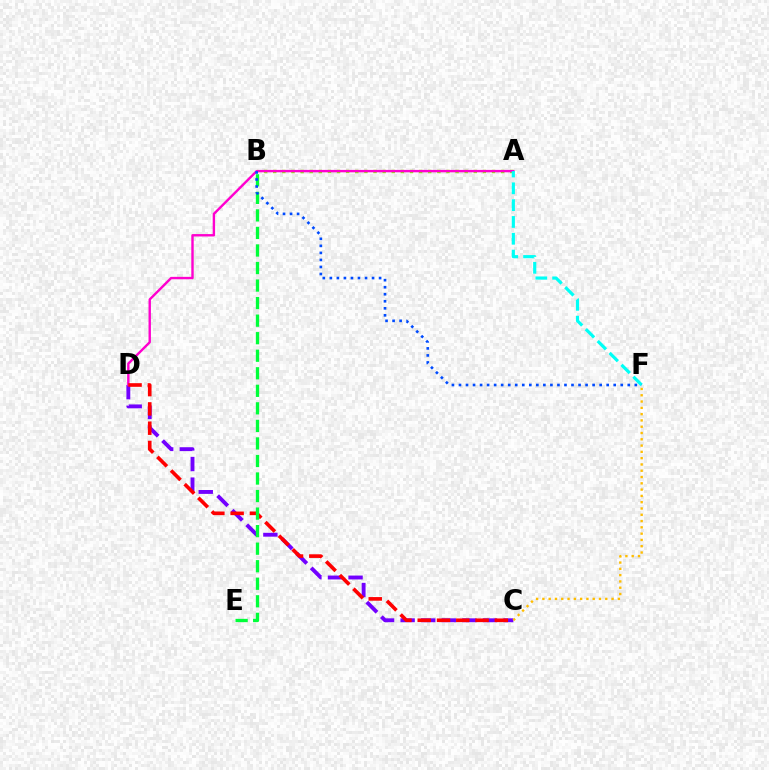{('C', 'D'): [{'color': '#7200ff', 'line_style': 'dashed', 'thickness': 2.8}, {'color': '#ff0000', 'line_style': 'dashed', 'thickness': 2.62}], ('A', 'B'): [{'color': '#84ff00', 'line_style': 'dotted', 'thickness': 2.48}], ('A', 'D'): [{'color': '#ff00cf', 'line_style': 'solid', 'thickness': 1.73}], ('C', 'F'): [{'color': '#ffbd00', 'line_style': 'dotted', 'thickness': 1.71}], ('A', 'F'): [{'color': '#00fff6', 'line_style': 'dashed', 'thickness': 2.28}], ('B', 'E'): [{'color': '#00ff39', 'line_style': 'dashed', 'thickness': 2.38}], ('B', 'F'): [{'color': '#004bff', 'line_style': 'dotted', 'thickness': 1.91}]}